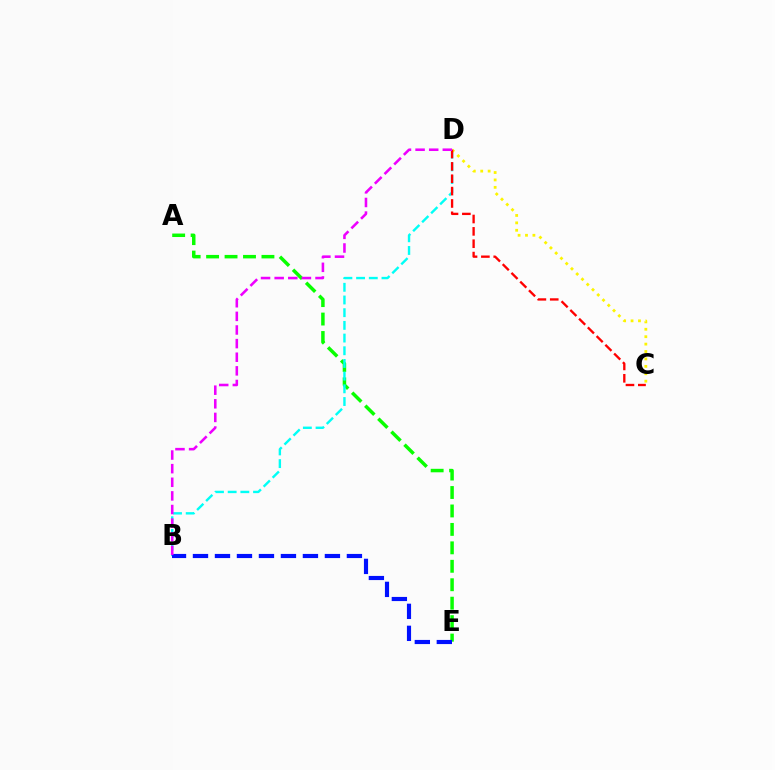{('A', 'E'): [{'color': '#08ff00', 'line_style': 'dashed', 'thickness': 2.51}], ('B', 'D'): [{'color': '#00fff6', 'line_style': 'dashed', 'thickness': 1.72}, {'color': '#ee00ff', 'line_style': 'dashed', 'thickness': 1.85}], ('B', 'E'): [{'color': '#0010ff', 'line_style': 'dashed', 'thickness': 2.99}], ('C', 'D'): [{'color': '#fcf500', 'line_style': 'dotted', 'thickness': 2.01}, {'color': '#ff0000', 'line_style': 'dashed', 'thickness': 1.68}]}